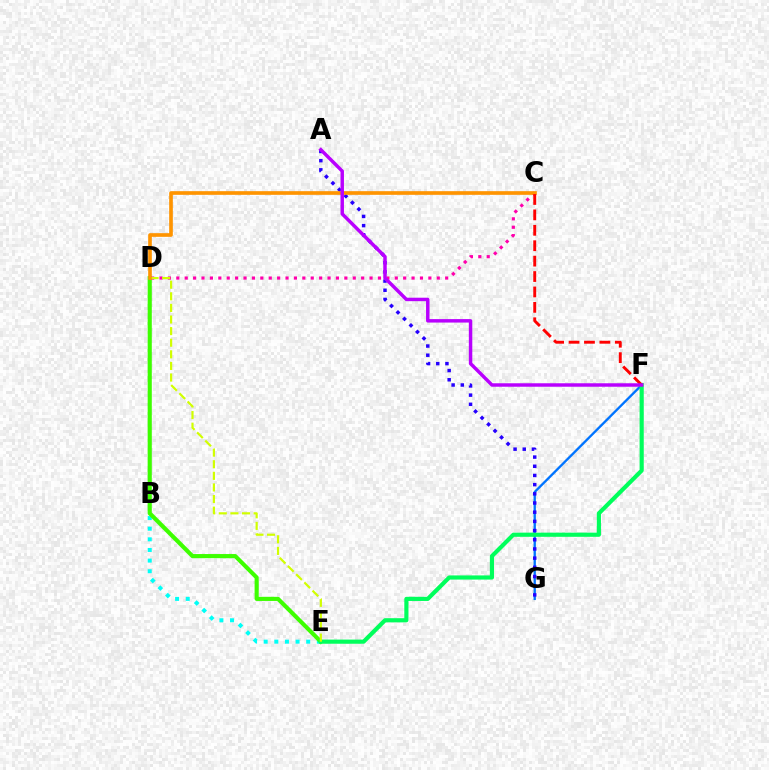{('F', 'G'): [{'color': '#0074ff', 'line_style': 'solid', 'thickness': 1.68}], ('C', 'D'): [{'color': '#ff00ac', 'line_style': 'dotted', 'thickness': 2.28}, {'color': '#ff9400', 'line_style': 'solid', 'thickness': 2.64}], ('B', 'E'): [{'color': '#00fff6', 'line_style': 'dotted', 'thickness': 2.89}], ('D', 'E'): [{'color': '#3dff00', 'line_style': 'solid', 'thickness': 2.97}, {'color': '#d1ff00', 'line_style': 'dashed', 'thickness': 1.58}], ('E', 'F'): [{'color': '#00ff5c', 'line_style': 'solid', 'thickness': 3.0}], ('A', 'G'): [{'color': '#2500ff', 'line_style': 'dotted', 'thickness': 2.5}], ('C', 'F'): [{'color': '#ff0000', 'line_style': 'dashed', 'thickness': 2.09}], ('A', 'F'): [{'color': '#b900ff', 'line_style': 'solid', 'thickness': 2.49}]}